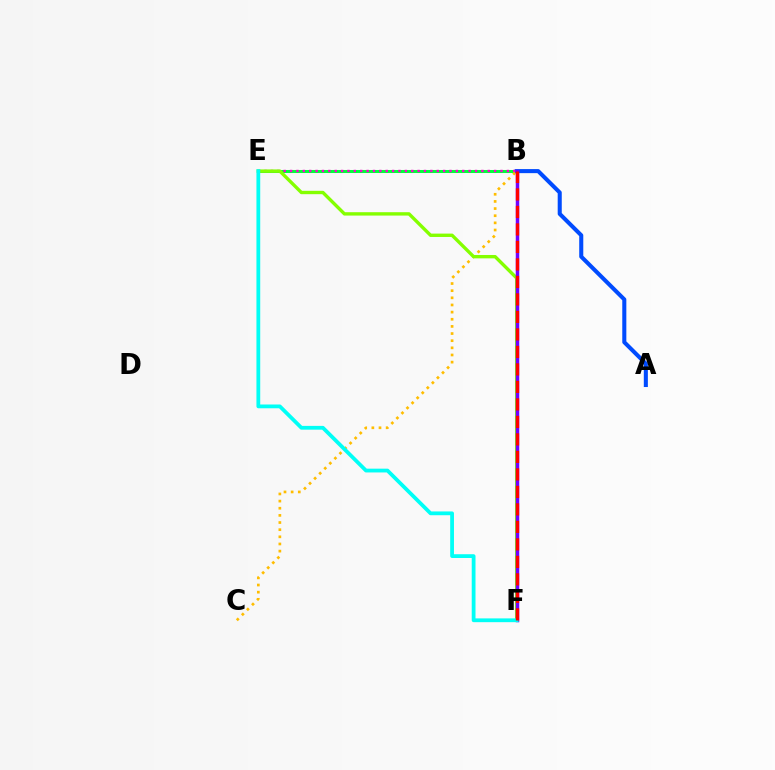{('B', 'E'): [{'color': '#00ff39', 'line_style': 'solid', 'thickness': 2.18}, {'color': '#ff00cf', 'line_style': 'dotted', 'thickness': 1.73}], ('A', 'B'): [{'color': '#004bff', 'line_style': 'solid', 'thickness': 2.92}], ('B', 'C'): [{'color': '#ffbd00', 'line_style': 'dotted', 'thickness': 1.94}], ('E', 'F'): [{'color': '#84ff00', 'line_style': 'solid', 'thickness': 2.43}, {'color': '#00fff6', 'line_style': 'solid', 'thickness': 2.72}], ('B', 'F'): [{'color': '#7200ff', 'line_style': 'solid', 'thickness': 2.5}, {'color': '#ff0000', 'line_style': 'dashed', 'thickness': 2.38}]}